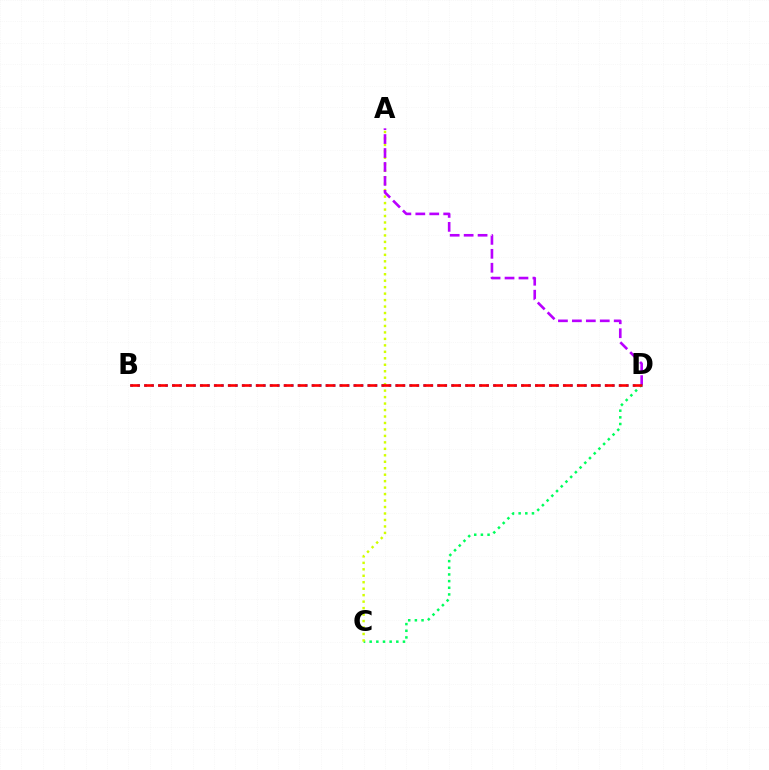{('C', 'D'): [{'color': '#00ff5c', 'line_style': 'dotted', 'thickness': 1.81}], ('A', 'C'): [{'color': '#d1ff00', 'line_style': 'dotted', 'thickness': 1.76}], ('A', 'D'): [{'color': '#b900ff', 'line_style': 'dashed', 'thickness': 1.89}], ('B', 'D'): [{'color': '#0074ff', 'line_style': 'dotted', 'thickness': 1.9}, {'color': '#ff0000', 'line_style': 'dashed', 'thickness': 1.9}]}